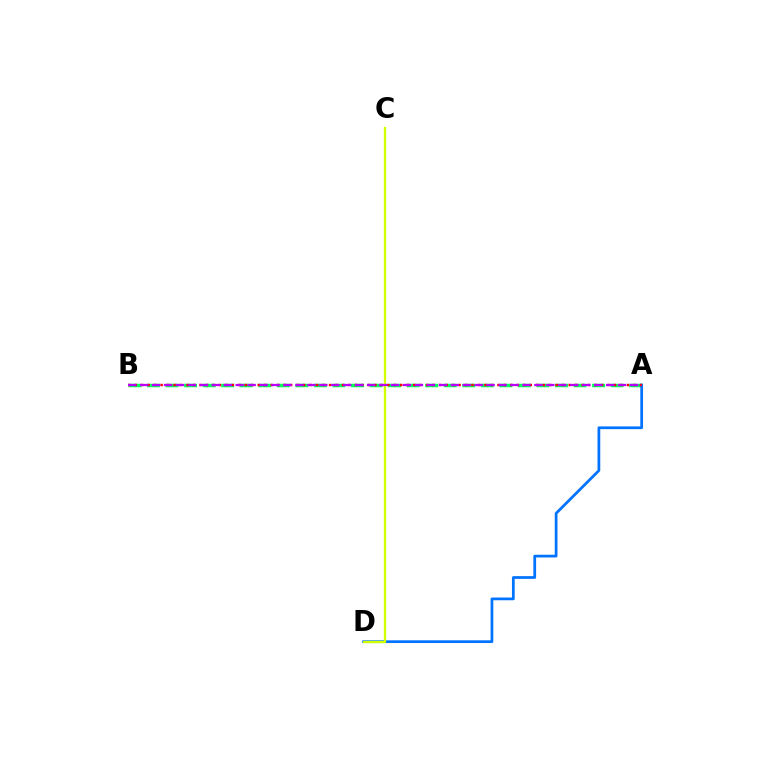{('A', 'B'): [{'color': '#00ff5c', 'line_style': 'dashed', 'thickness': 2.52}, {'color': '#ff0000', 'line_style': 'dotted', 'thickness': 1.76}, {'color': '#b900ff', 'line_style': 'dashed', 'thickness': 1.62}], ('A', 'D'): [{'color': '#0074ff', 'line_style': 'solid', 'thickness': 1.97}], ('C', 'D'): [{'color': '#d1ff00', 'line_style': 'solid', 'thickness': 1.69}]}